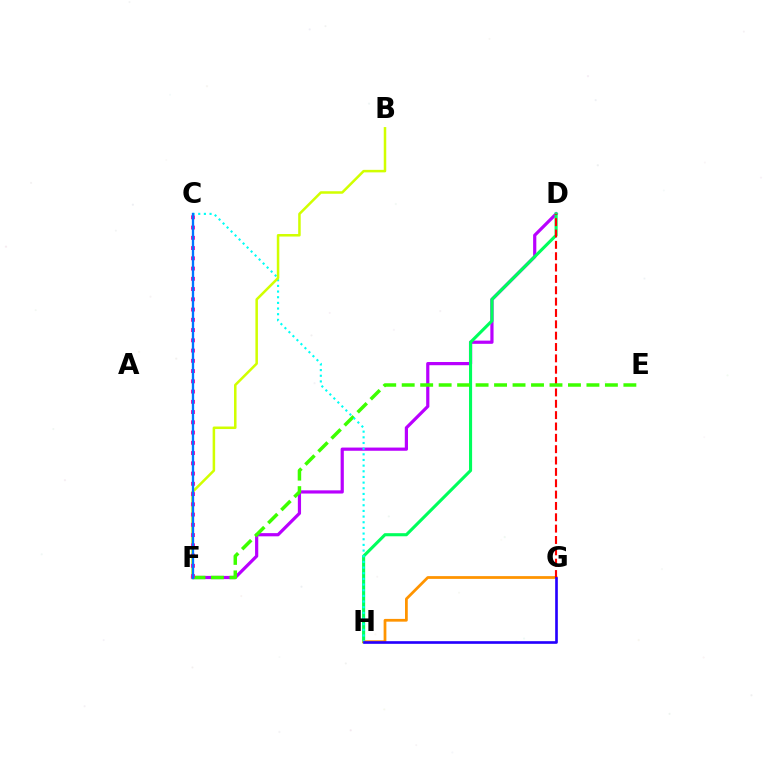{('D', 'F'): [{'color': '#b900ff', 'line_style': 'solid', 'thickness': 2.3}], ('D', 'H'): [{'color': '#00ff5c', 'line_style': 'solid', 'thickness': 2.23}], ('G', 'H'): [{'color': '#ff9400', 'line_style': 'solid', 'thickness': 1.99}, {'color': '#2500ff', 'line_style': 'solid', 'thickness': 1.9}], ('D', 'G'): [{'color': '#ff0000', 'line_style': 'dashed', 'thickness': 1.54}], ('E', 'F'): [{'color': '#3dff00', 'line_style': 'dashed', 'thickness': 2.51}], ('C', 'H'): [{'color': '#00fff6', 'line_style': 'dotted', 'thickness': 1.54}], ('B', 'F'): [{'color': '#d1ff00', 'line_style': 'solid', 'thickness': 1.81}], ('C', 'F'): [{'color': '#ff00ac', 'line_style': 'dotted', 'thickness': 2.78}, {'color': '#0074ff', 'line_style': 'solid', 'thickness': 1.67}]}